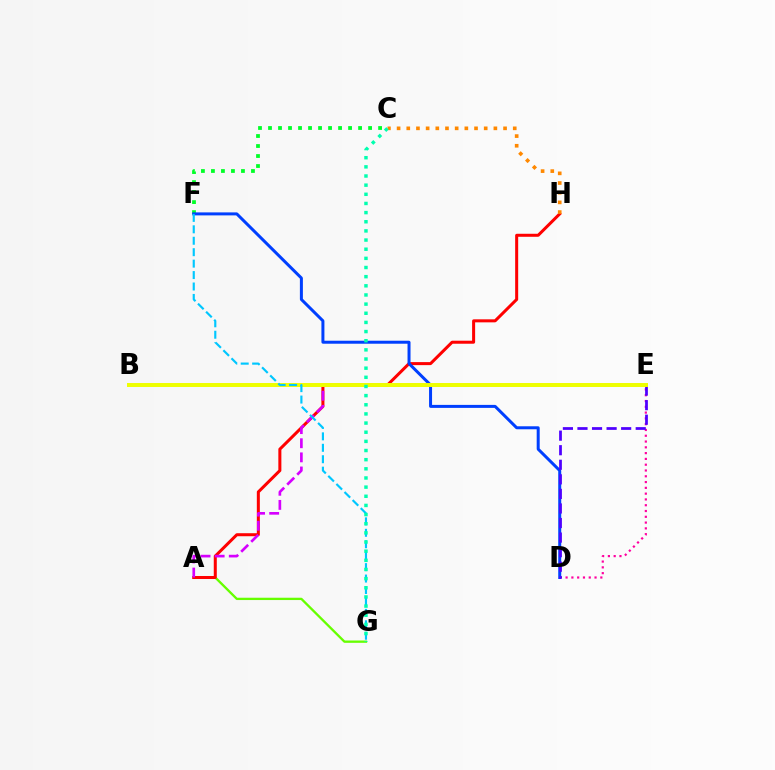{('C', 'F'): [{'color': '#00ff27', 'line_style': 'dotted', 'thickness': 2.72}], ('A', 'G'): [{'color': '#66ff00', 'line_style': 'solid', 'thickness': 1.67}], ('D', 'E'): [{'color': '#ff00a0', 'line_style': 'dotted', 'thickness': 1.57}, {'color': '#4f00ff', 'line_style': 'dashed', 'thickness': 1.98}], ('A', 'H'): [{'color': '#ff0000', 'line_style': 'solid', 'thickness': 2.17}], ('C', 'H'): [{'color': '#ff8800', 'line_style': 'dotted', 'thickness': 2.63}], ('D', 'F'): [{'color': '#003fff', 'line_style': 'solid', 'thickness': 2.16}], ('A', 'E'): [{'color': '#d600ff', 'line_style': 'dashed', 'thickness': 1.92}], ('B', 'E'): [{'color': '#eeff00', 'line_style': 'solid', 'thickness': 2.85}], ('F', 'G'): [{'color': '#00c7ff', 'line_style': 'dashed', 'thickness': 1.55}], ('C', 'G'): [{'color': '#00ffaf', 'line_style': 'dotted', 'thickness': 2.49}]}